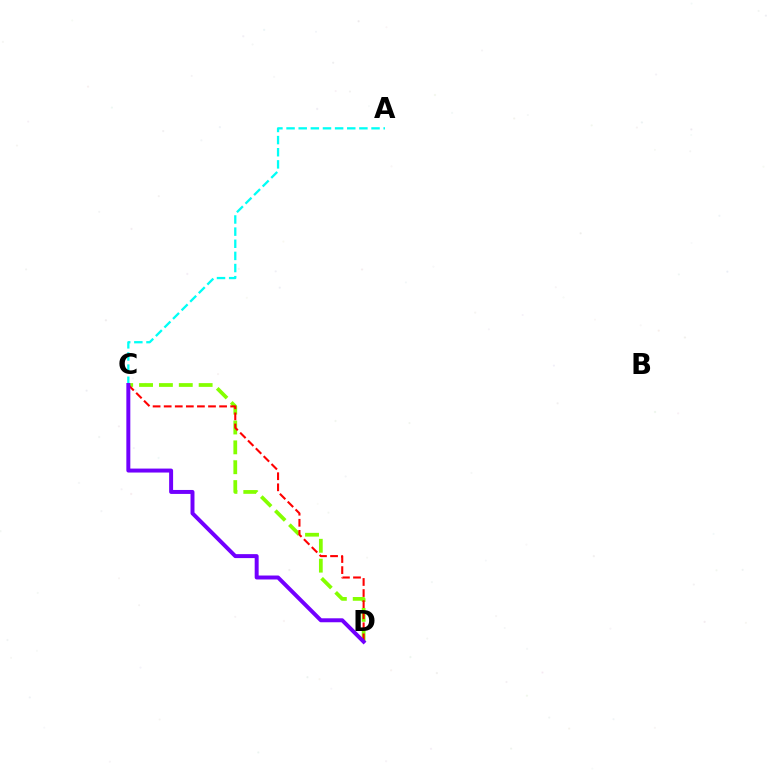{('C', 'D'): [{'color': '#84ff00', 'line_style': 'dashed', 'thickness': 2.7}, {'color': '#ff0000', 'line_style': 'dashed', 'thickness': 1.51}, {'color': '#7200ff', 'line_style': 'solid', 'thickness': 2.85}], ('A', 'C'): [{'color': '#00fff6', 'line_style': 'dashed', 'thickness': 1.65}]}